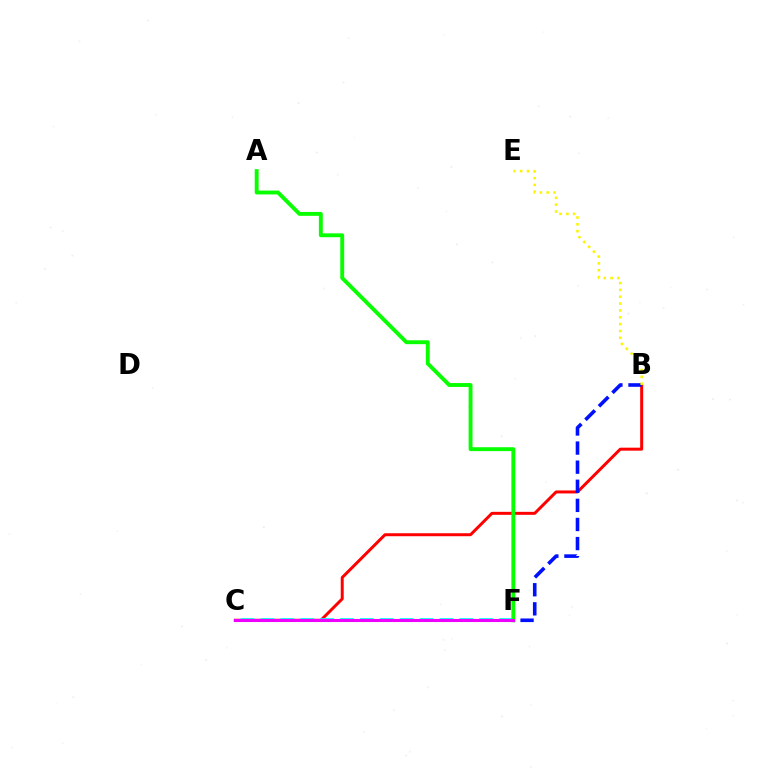{('B', 'C'): [{'color': '#ff0000', 'line_style': 'solid', 'thickness': 2.15}], ('B', 'F'): [{'color': '#0010ff', 'line_style': 'dashed', 'thickness': 2.59}], ('B', 'E'): [{'color': '#fcf500', 'line_style': 'dotted', 'thickness': 1.86}], ('C', 'F'): [{'color': '#00fff6', 'line_style': 'dashed', 'thickness': 2.7}, {'color': '#ee00ff', 'line_style': 'solid', 'thickness': 2.22}], ('A', 'F'): [{'color': '#08ff00', 'line_style': 'solid', 'thickness': 2.8}]}